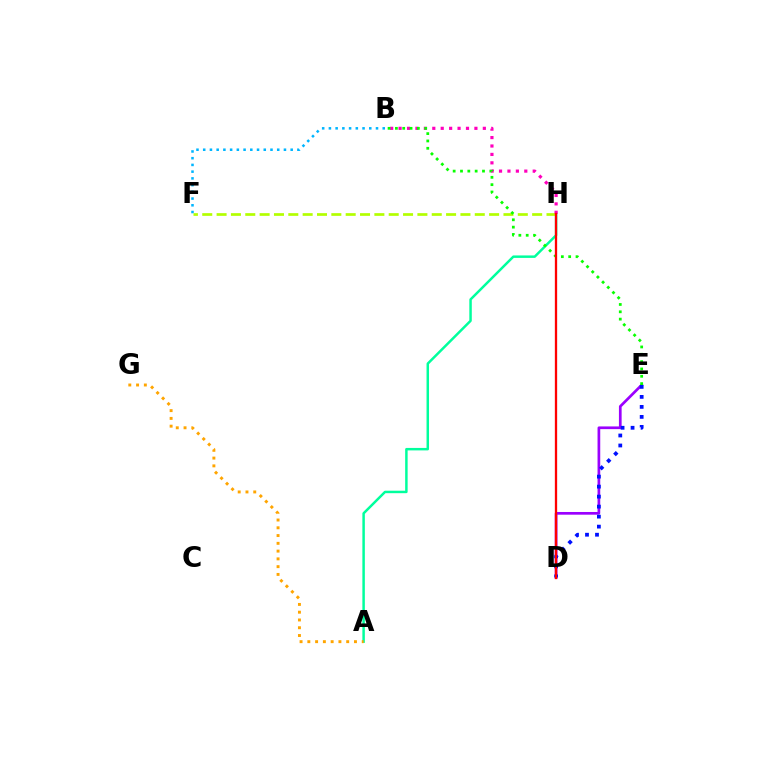{('A', 'H'): [{'color': '#00ff9d', 'line_style': 'solid', 'thickness': 1.78}], ('B', 'F'): [{'color': '#00b5ff', 'line_style': 'dotted', 'thickness': 1.83}], ('D', 'E'): [{'color': '#9b00ff', 'line_style': 'solid', 'thickness': 1.94}, {'color': '#0010ff', 'line_style': 'dotted', 'thickness': 2.72}], ('F', 'H'): [{'color': '#b3ff00', 'line_style': 'dashed', 'thickness': 1.95}], ('B', 'H'): [{'color': '#ff00bd', 'line_style': 'dotted', 'thickness': 2.29}], ('B', 'E'): [{'color': '#08ff00', 'line_style': 'dotted', 'thickness': 1.99}], ('D', 'H'): [{'color': '#ff0000', 'line_style': 'solid', 'thickness': 1.66}], ('A', 'G'): [{'color': '#ffa500', 'line_style': 'dotted', 'thickness': 2.11}]}